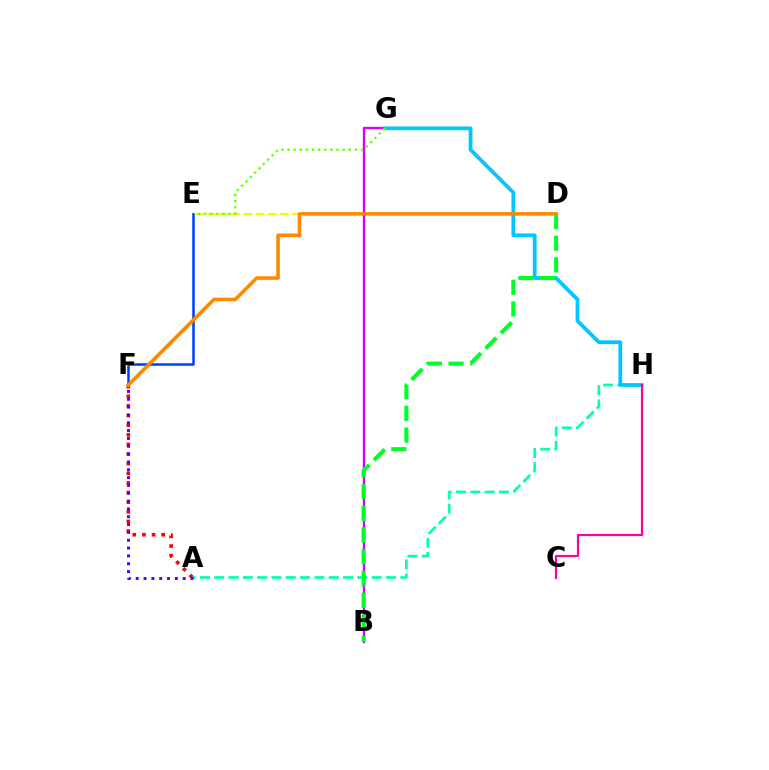{('D', 'E'): [{'color': '#eeff00', 'line_style': 'dashed', 'thickness': 1.65}], ('A', 'F'): [{'color': '#ff0000', 'line_style': 'dotted', 'thickness': 2.62}, {'color': '#4f00ff', 'line_style': 'dotted', 'thickness': 2.13}], ('A', 'H'): [{'color': '#00ffaf', 'line_style': 'dashed', 'thickness': 1.94}], ('B', 'G'): [{'color': '#d600ff', 'line_style': 'solid', 'thickness': 1.7}], ('G', 'H'): [{'color': '#00c7ff', 'line_style': 'solid', 'thickness': 2.71}], ('E', 'G'): [{'color': '#66ff00', 'line_style': 'dotted', 'thickness': 1.66}], ('E', 'F'): [{'color': '#003fff', 'line_style': 'solid', 'thickness': 1.83}], ('B', 'D'): [{'color': '#00ff27', 'line_style': 'dashed', 'thickness': 2.95}], ('C', 'H'): [{'color': '#ff00a0', 'line_style': 'solid', 'thickness': 1.57}], ('D', 'F'): [{'color': '#ff8800', 'line_style': 'solid', 'thickness': 2.57}]}